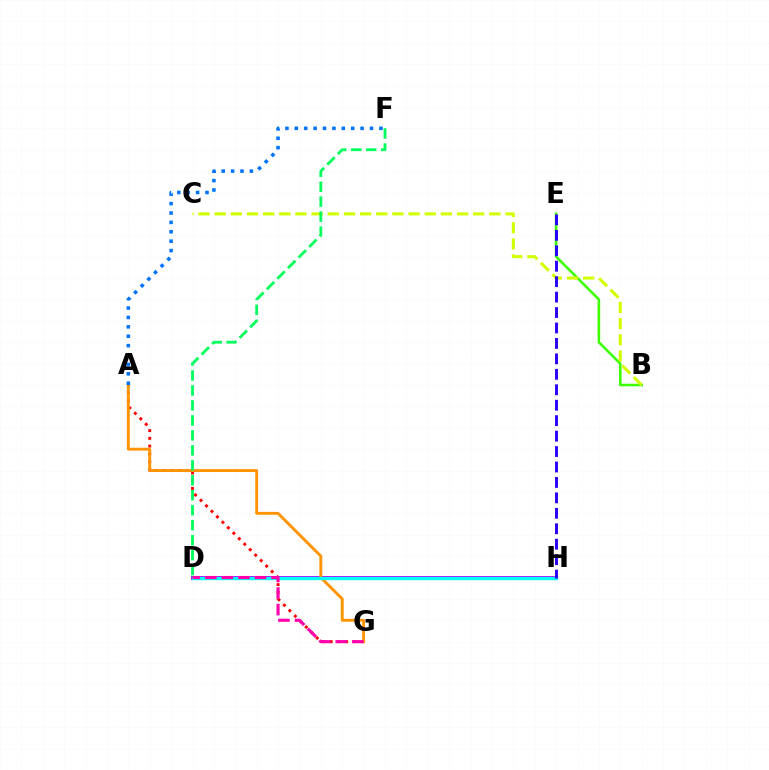{('B', 'E'): [{'color': '#3dff00', 'line_style': 'solid', 'thickness': 1.85}], ('A', 'G'): [{'color': '#ff0000', 'line_style': 'dotted', 'thickness': 2.1}, {'color': '#ff9400', 'line_style': 'solid', 'thickness': 2.08}], ('D', 'H'): [{'color': '#b900ff', 'line_style': 'solid', 'thickness': 2.84}, {'color': '#00fff6', 'line_style': 'solid', 'thickness': 2.4}], ('B', 'C'): [{'color': '#d1ff00', 'line_style': 'dashed', 'thickness': 2.19}], ('D', 'F'): [{'color': '#00ff5c', 'line_style': 'dashed', 'thickness': 2.03}], ('D', 'G'): [{'color': '#ff00ac', 'line_style': 'dashed', 'thickness': 2.25}], ('E', 'H'): [{'color': '#2500ff', 'line_style': 'dashed', 'thickness': 2.1}], ('A', 'F'): [{'color': '#0074ff', 'line_style': 'dotted', 'thickness': 2.55}]}